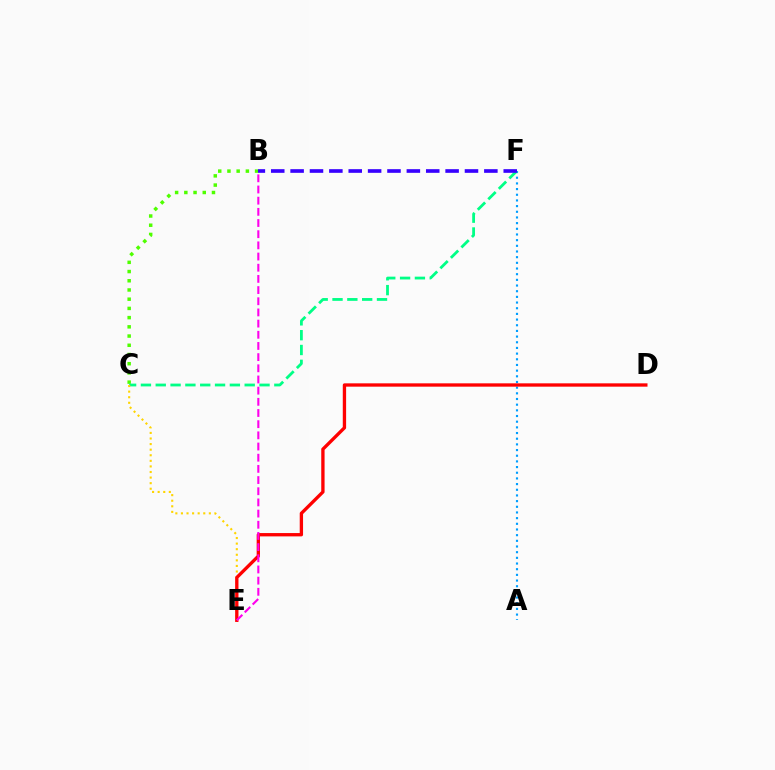{('A', 'F'): [{'color': '#009eff', 'line_style': 'dotted', 'thickness': 1.54}], ('B', 'C'): [{'color': '#4fff00', 'line_style': 'dotted', 'thickness': 2.5}], ('C', 'F'): [{'color': '#00ff86', 'line_style': 'dashed', 'thickness': 2.01}], ('C', 'E'): [{'color': '#ffd500', 'line_style': 'dotted', 'thickness': 1.52}], ('B', 'F'): [{'color': '#3700ff', 'line_style': 'dashed', 'thickness': 2.63}], ('D', 'E'): [{'color': '#ff0000', 'line_style': 'solid', 'thickness': 2.39}], ('B', 'E'): [{'color': '#ff00ed', 'line_style': 'dashed', 'thickness': 1.52}]}